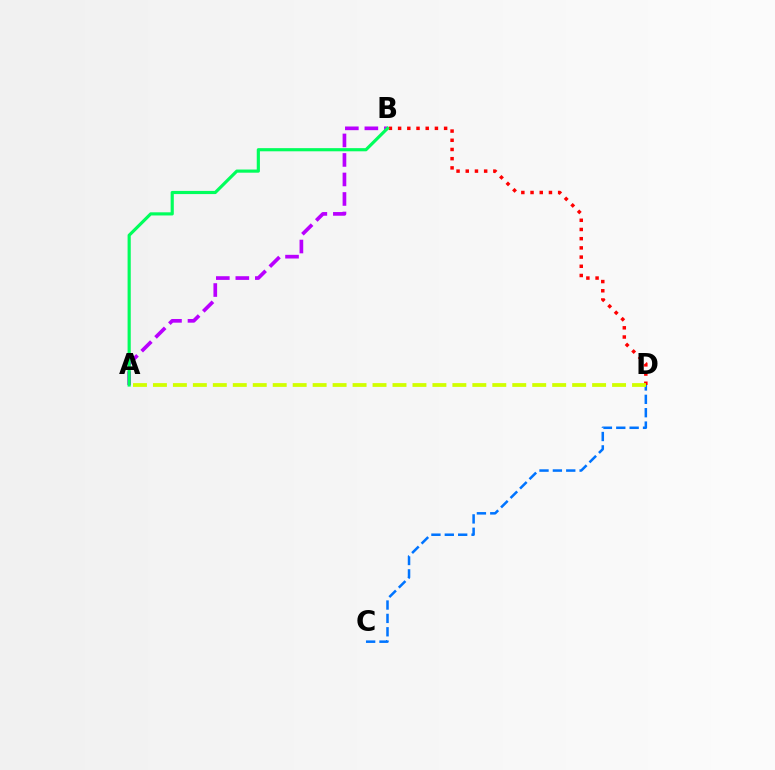{('B', 'D'): [{'color': '#ff0000', 'line_style': 'dotted', 'thickness': 2.5}], ('A', 'B'): [{'color': '#b900ff', 'line_style': 'dashed', 'thickness': 2.65}, {'color': '#00ff5c', 'line_style': 'solid', 'thickness': 2.27}], ('C', 'D'): [{'color': '#0074ff', 'line_style': 'dashed', 'thickness': 1.82}], ('A', 'D'): [{'color': '#d1ff00', 'line_style': 'dashed', 'thickness': 2.71}]}